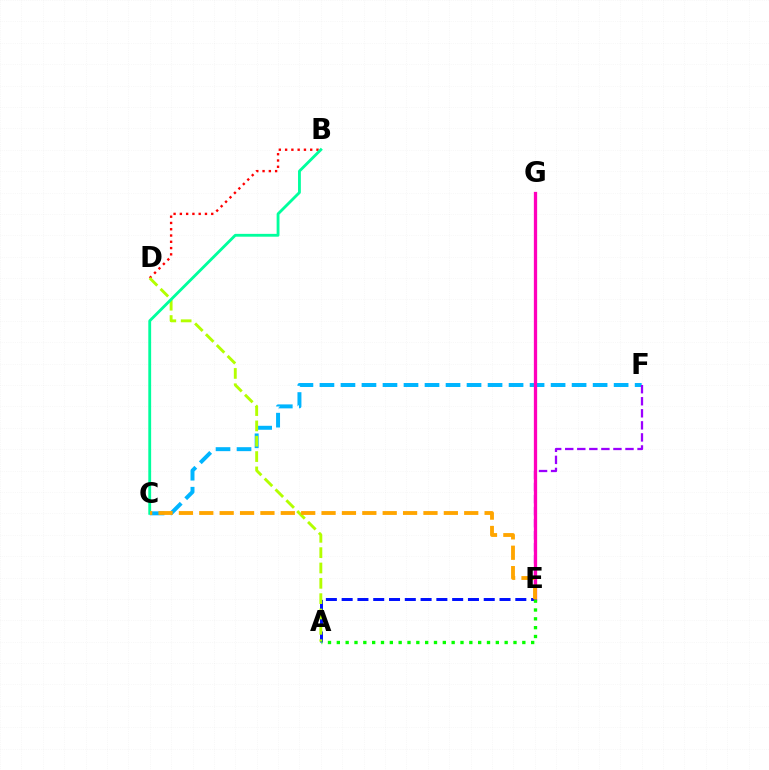{('A', 'E'): [{'color': '#0010ff', 'line_style': 'dashed', 'thickness': 2.14}, {'color': '#08ff00', 'line_style': 'dotted', 'thickness': 2.4}], ('C', 'F'): [{'color': '#00b5ff', 'line_style': 'dashed', 'thickness': 2.85}], ('E', 'F'): [{'color': '#9b00ff', 'line_style': 'dashed', 'thickness': 1.64}], ('B', 'D'): [{'color': '#ff0000', 'line_style': 'dotted', 'thickness': 1.71}], ('A', 'D'): [{'color': '#b3ff00', 'line_style': 'dashed', 'thickness': 2.08}], ('E', 'G'): [{'color': '#ff00bd', 'line_style': 'solid', 'thickness': 2.37}], ('B', 'C'): [{'color': '#00ff9d', 'line_style': 'solid', 'thickness': 2.04}], ('C', 'E'): [{'color': '#ffa500', 'line_style': 'dashed', 'thickness': 2.77}]}